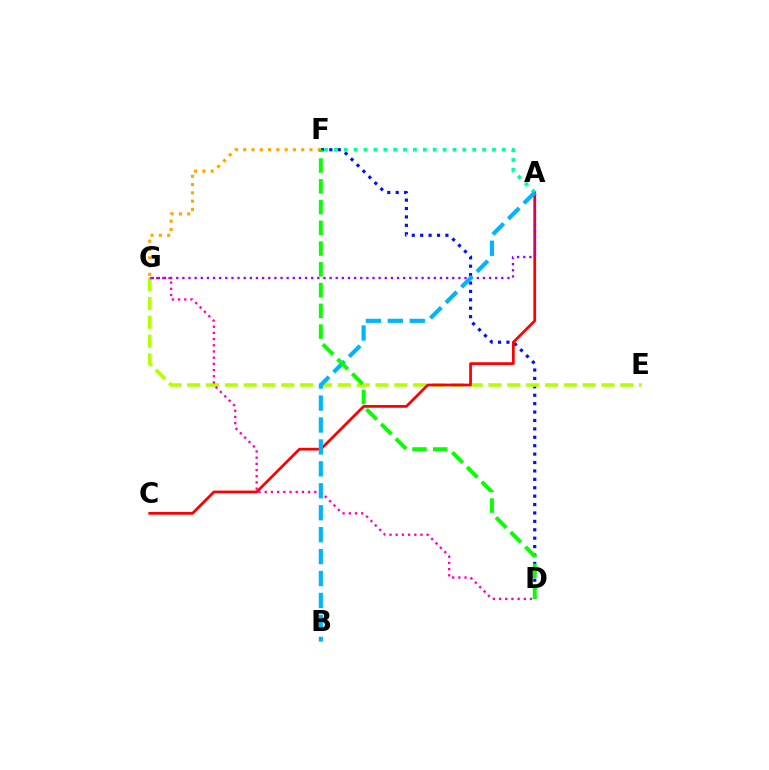{('D', 'F'): [{'color': '#0010ff', 'line_style': 'dotted', 'thickness': 2.28}, {'color': '#08ff00', 'line_style': 'dashed', 'thickness': 2.82}], ('E', 'G'): [{'color': '#b3ff00', 'line_style': 'dashed', 'thickness': 2.56}], ('A', 'C'): [{'color': '#ff0000', 'line_style': 'solid', 'thickness': 1.97}], ('D', 'G'): [{'color': '#ff00bd', 'line_style': 'dotted', 'thickness': 1.68}], ('F', 'G'): [{'color': '#ffa500', 'line_style': 'dotted', 'thickness': 2.25}], ('A', 'F'): [{'color': '#00ff9d', 'line_style': 'dotted', 'thickness': 2.68}], ('A', 'G'): [{'color': '#9b00ff', 'line_style': 'dotted', 'thickness': 1.67}], ('A', 'B'): [{'color': '#00b5ff', 'line_style': 'dashed', 'thickness': 2.98}]}